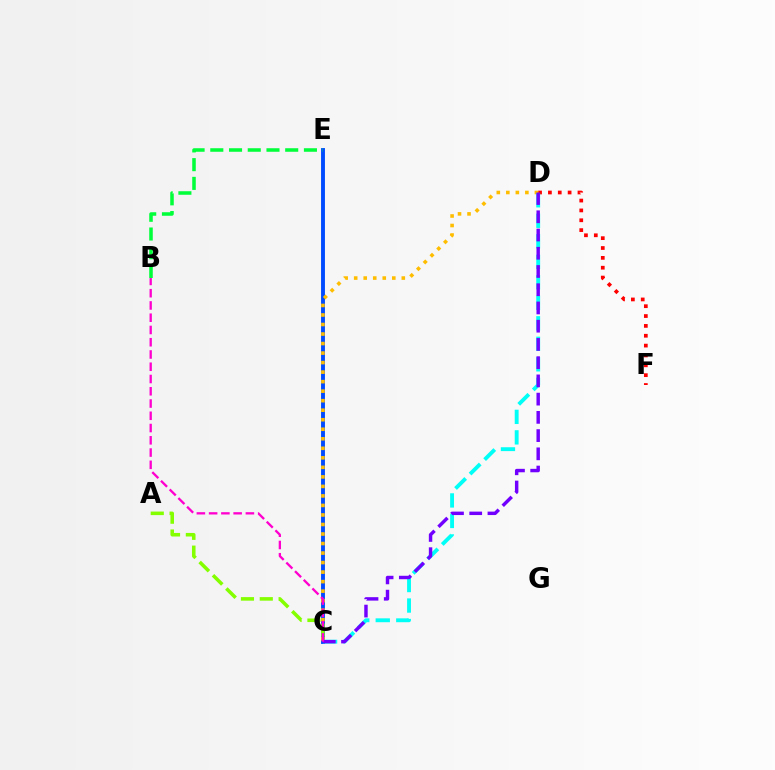{('D', 'F'): [{'color': '#ff0000', 'line_style': 'dotted', 'thickness': 2.68}], ('C', 'E'): [{'color': '#004bff', 'line_style': 'solid', 'thickness': 2.8}], ('B', 'E'): [{'color': '#00ff39', 'line_style': 'dashed', 'thickness': 2.54}], ('C', 'D'): [{'color': '#ffbd00', 'line_style': 'dotted', 'thickness': 2.59}, {'color': '#00fff6', 'line_style': 'dashed', 'thickness': 2.79}, {'color': '#7200ff', 'line_style': 'dashed', 'thickness': 2.48}], ('A', 'C'): [{'color': '#84ff00', 'line_style': 'dashed', 'thickness': 2.56}], ('B', 'C'): [{'color': '#ff00cf', 'line_style': 'dashed', 'thickness': 1.67}]}